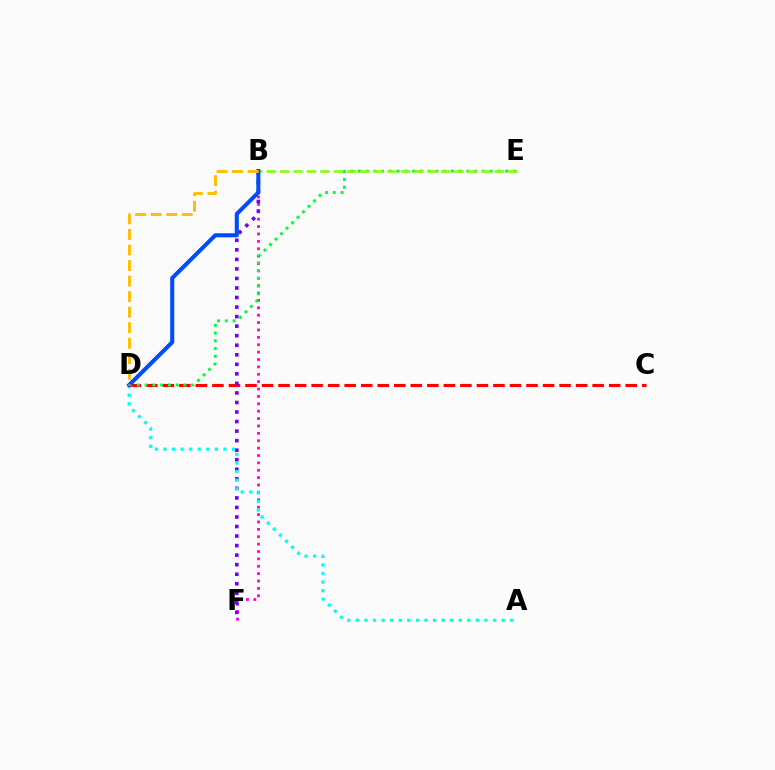{('C', 'D'): [{'color': '#ff0000', 'line_style': 'dashed', 'thickness': 2.25}], ('B', 'F'): [{'color': '#ff00cf', 'line_style': 'dotted', 'thickness': 2.01}, {'color': '#7200ff', 'line_style': 'dotted', 'thickness': 2.59}], ('D', 'E'): [{'color': '#00ff39', 'line_style': 'dotted', 'thickness': 2.11}], ('B', 'E'): [{'color': '#84ff00', 'line_style': 'dashed', 'thickness': 1.82}], ('A', 'D'): [{'color': '#00fff6', 'line_style': 'dotted', 'thickness': 2.33}], ('B', 'D'): [{'color': '#004bff', 'line_style': 'solid', 'thickness': 2.92}, {'color': '#ffbd00', 'line_style': 'dashed', 'thickness': 2.11}]}